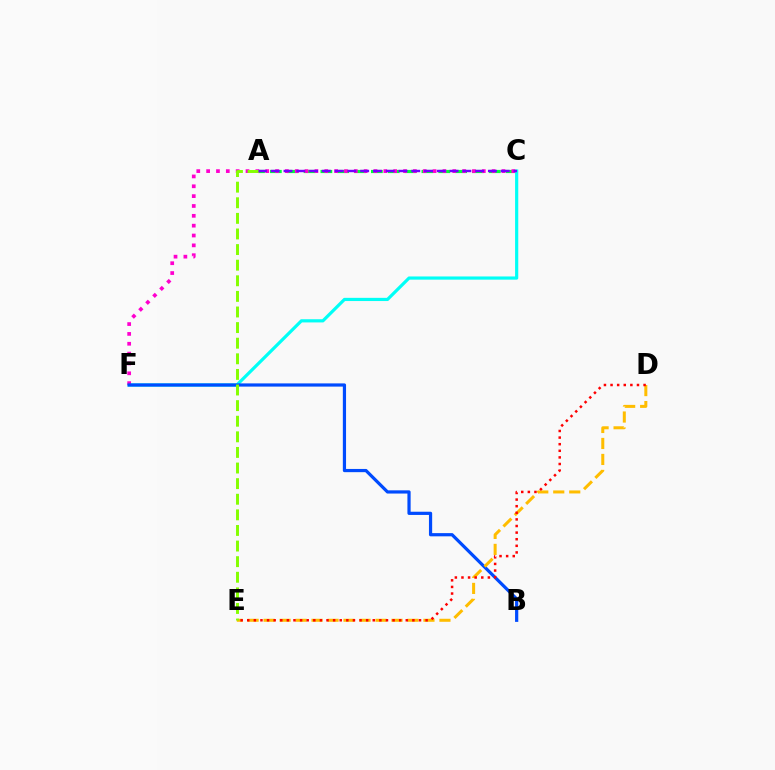{('A', 'C'): [{'color': '#00ff39', 'line_style': 'dashed', 'thickness': 2.29}, {'color': '#7200ff', 'line_style': 'dashed', 'thickness': 1.74}], ('C', 'F'): [{'color': '#00fff6', 'line_style': 'solid', 'thickness': 2.3}, {'color': '#ff00cf', 'line_style': 'dotted', 'thickness': 2.68}], ('B', 'F'): [{'color': '#004bff', 'line_style': 'solid', 'thickness': 2.31}], ('D', 'E'): [{'color': '#ffbd00', 'line_style': 'dashed', 'thickness': 2.17}, {'color': '#ff0000', 'line_style': 'dotted', 'thickness': 1.79}], ('A', 'E'): [{'color': '#84ff00', 'line_style': 'dashed', 'thickness': 2.12}]}